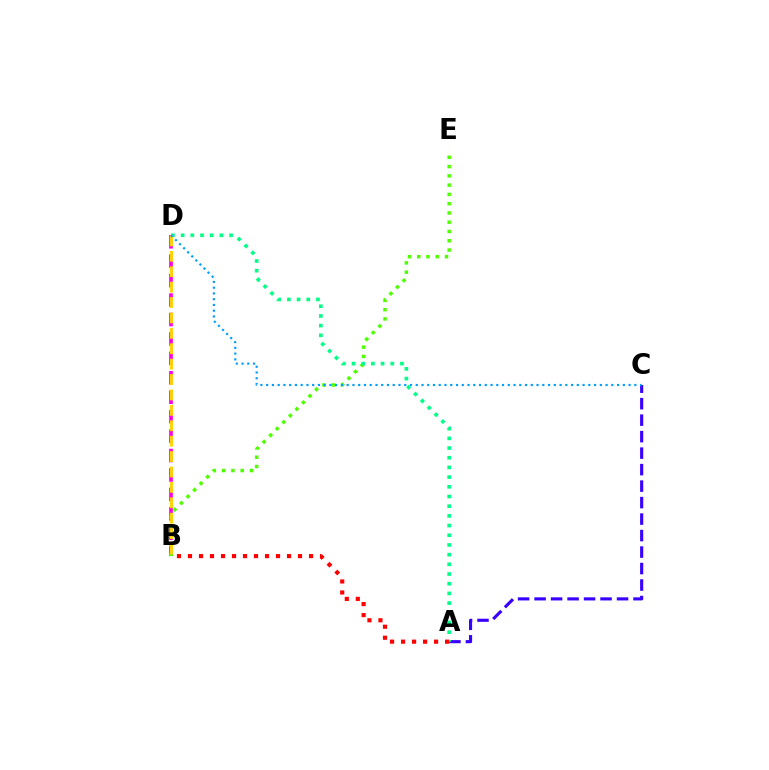{('B', 'D'): [{'color': '#ff00ed', 'line_style': 'dashed', 'thickness': 2.64}, {'color': '#ffd500', 'line_style': 'dashed', 'thickness': 2.09}], ('B', 'E'): [{'color': '#4fff00', 'line_style': 'dotted', 'thickness': 2.52}], ('A', 'C'): [{'color': '#3700ff', 'line_style': 'dashed', 'thickness': 2.24}], ('A', 'D'): [{'color': '#00ff86', 'line_style': 'dotted', 'thickness': 2.63}], ('A', 'B'): [{'color': '#ff0000', 'line_style': 'dotted', 'thickness': 2.99}], ('C', 'D'): [{'color': '#009eff', 'line_style': 'dotted', 'thickness': 1.56}]}